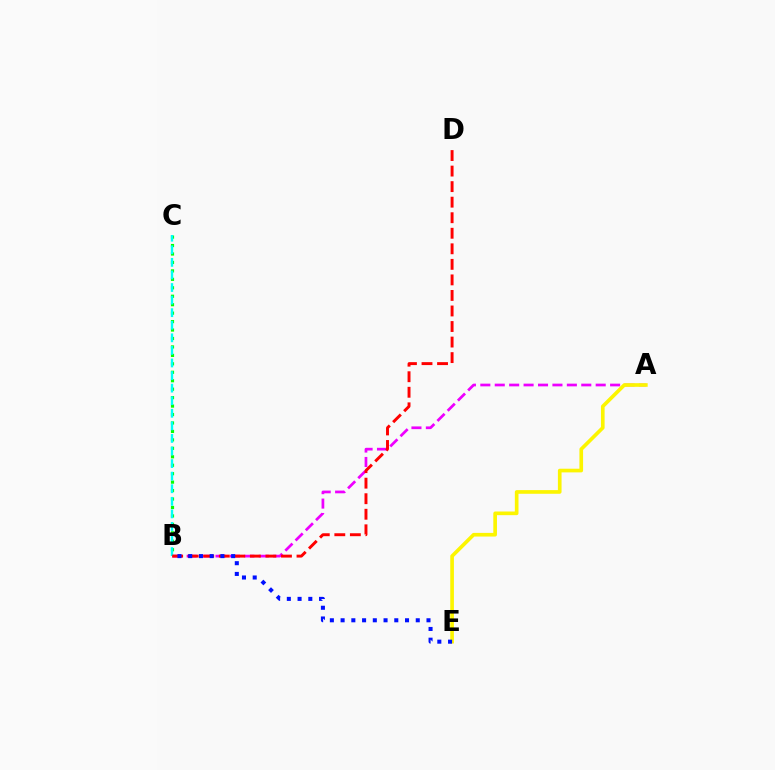{('A', 'B'): [{'color': '#ee00ff', 'line_style': 'dashed', 'thickness': 1.96}], ('A', 'E'): [{'color': '#fcf500', 'line_style': 'solid', 'thickness': 2.63}], ('B', 'C'): [{'color': '#08ff00', 'line_style': 'dotted', 'thickness': 2.3}, {'color': '#00fff6', 'line_style': 'dashed', 'thickness': 1.71}], ('B', 'D'): [{'color': '#ff0000', 'line_style': 'dashed', 'thickness': 2.11}], ('B', 'E'): [{'color': '#0010ff', 'line_style': 'dotted', 'thickness': 2.92}]}